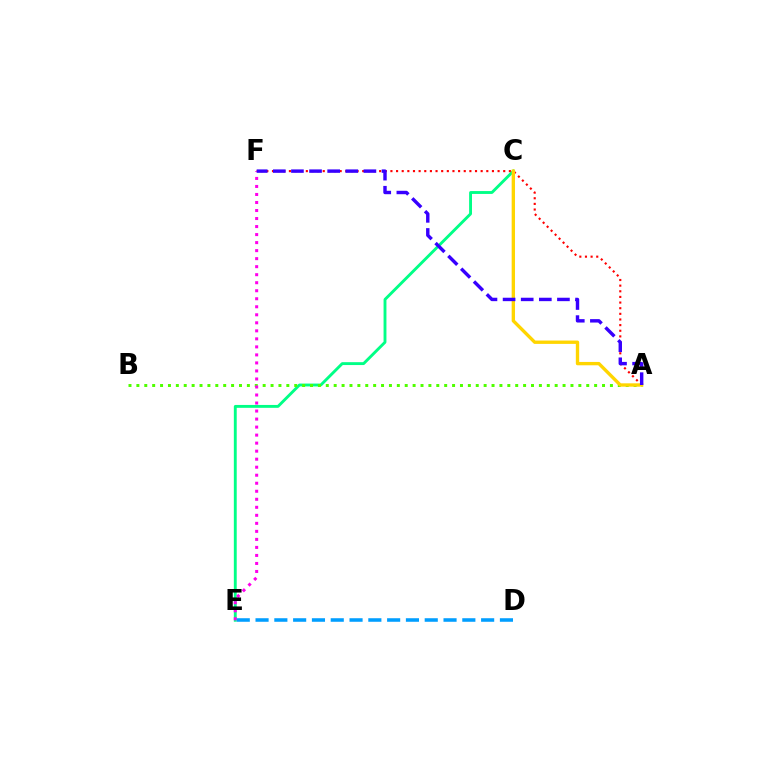{('C', 'E'): [{'color': '#00ff86', 'line_style': 'solid', 'thickness': 2.07}], ('A', 'B'): [{'color': '#4fff00', 'line_style': 'dotted', 'thickness': 2.14}], ('A', 'F'): [{'color': '#ff0000', 'line_style': 'dotted', 'thickness': 1.53}, {'color': '#3700ff', 'line_style': 'dashed', 'thickness': 2.46}], ('A', 'C'): [{'color': '#ffd500', 'line_style': 'solid', 'thickness': 2.41}], ('E', 'F'): [{'color': '#ff00ed', 'line_style': 'dotted', 'thickness': 2.18}], ('D', 'E'): [{'color': '#009eff', 'line_style': 'dashed', 'thickness': 2.55}]}